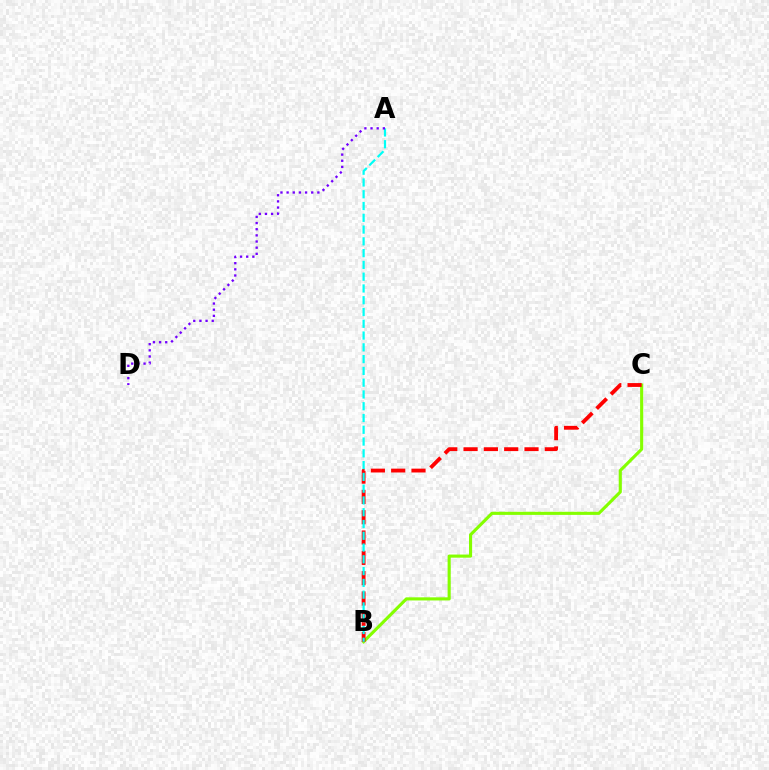{('B', 'C'): [{'color': '#84ff00', 'line_style': 'solid', 'thickness': 2.24}, {'color': '#ff0000', 'line_style': 'dashed', 'thickness': 2.76}], ('A', 'B'): [{'color': '#00fff6', 'line_style': 'dashed', 'thickness': 1.6}], ('A', 'D'): [{'color': '#7200ff', 'line_style': 'dotted', 'thickness': 1.67}]}